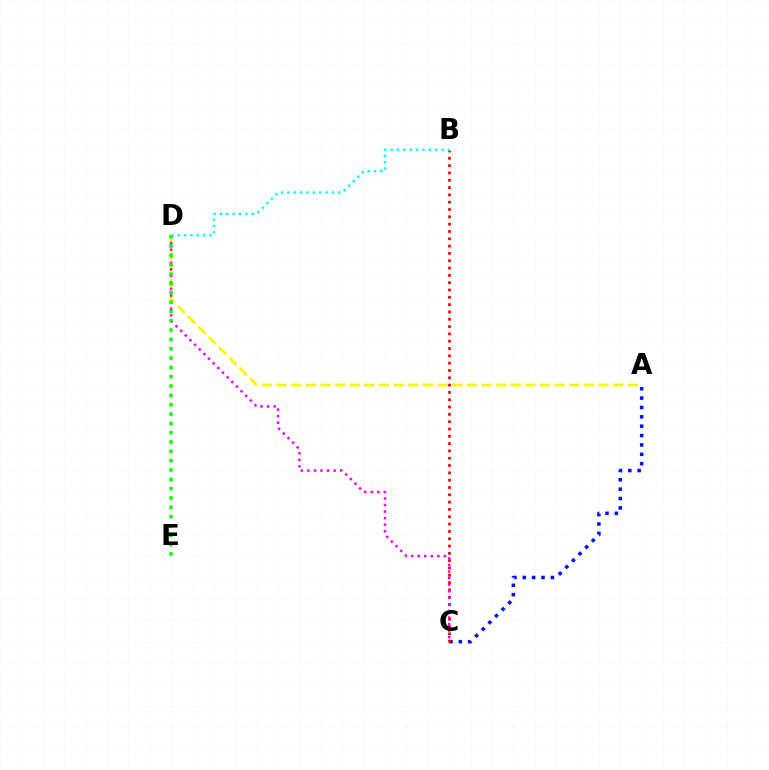{('A', 'D'): [{'color': '#fcf500', 'line_style': 'dashed', 'thickness': 1.99}], ('A', 'C'): [{'color': '#0010ff', 'line_style': 'dotted', 'thickness': 2.55}], ('B', 'C'): [{'color': '#ff0000', 'line_style': 'dotted', 'thickness': 1.99}], ('C', 'D'): [{'color': '#ee00ff', 'line_style': 'dotted', 'thickness': 1.78}], ('D', 'E'): [{'color': '#08ff00', 'line_style': 'dotted', 'thickness': 2.53}], ('B', 'D'): [{'color': '#00fff6', 'line_style': 'dotted', 'thickness': 1.73}]}